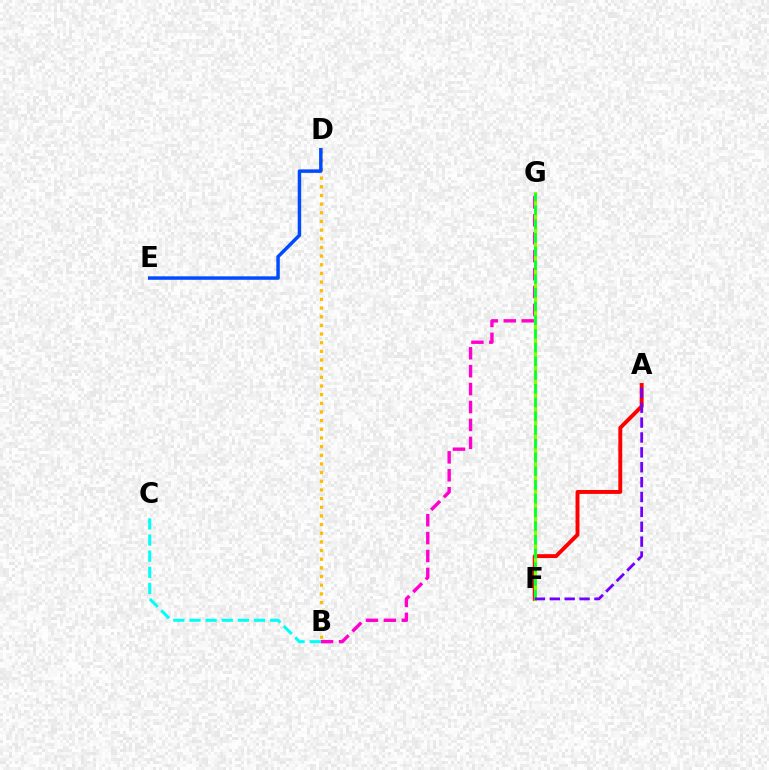{('A', 'F'): [{'color': '#ff0000', 'line_style': 'solid', 'thickness': 2.82}, {'color': '#7200ff', 'line_style': 'dashed', 'thickness': 2.02}], ('B', 'G'): [{'color': '#ff00cf', 'line_style': 'dashed', 'thickness': 2.43}], ('F', 'G'): [{'color': '#84ff00', 'line_style': 'solid', 'thickness': 2.32}, {'color': '#00ff39', 'line_style': 'dashed', 'thickness': 1.86}], ('B', 'D'): [{'color': '#ffbd00', 'line_style': 'dotted', 'thickness': 2.35}], ('B', 'C'): [{'color': '#00fff6', 'line_style': 'dashed', 'thickness': 2.19}], ('D', 'E'): [{'color': '#004bff', 'line_style': 'solid', 'thickness': 2.5}]}